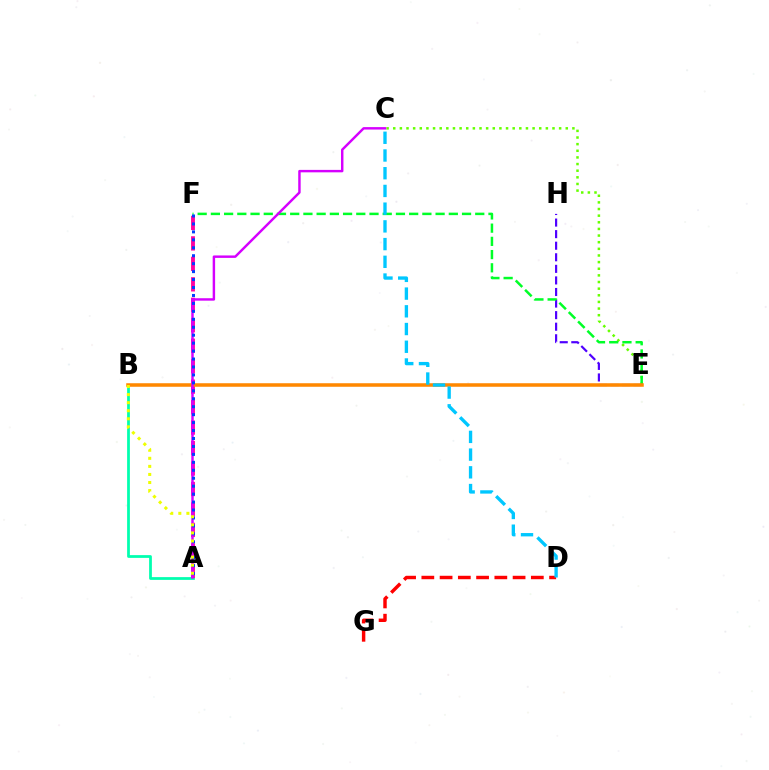{('D', 'G'): [{'color': '#ff0000', 'line_style': 'dashed', 'thickness': 2.48}], ('E', 'H'): [{'color': '#4f00ff', 'line_style': 'dashed', 'thickness': 1.57}], ('A', 'B'): [{'color': '#00ffaf', 'line_style': 'solid', 'thickness': 1.99}, {'color': '#eeff00', 'line_style': 'dotted', 'thickness': 2.19}], ('A', 'F'): [{'color': '#ff00a0', 'line_style': 'dashed', 'thickness': 2.78}, {'color': '#003fff', 'line_style': 'dotted', 'thickness': 2.16}], ('C', 'E'): [{'color': '#66ff00', 'line_style': 'dotted', 'thickness': 1.8}], ('E', 'F'): [{'color': '#00ff27', 'line_style': 'dashed', 'thickness': 1.8}], ('B', 'E'): [{'color': '#ff8800', 'line_style': 'solid', 'thickness': 2.54}], ('C', 'D'): [{'color': '#00c7ff', 'line_style': 'dashed', 'thickness': 2.41}], ('A', 'C'): [{'color': '#d600ff', 'line_style': 'solid', 'thickness': 1.76}]}